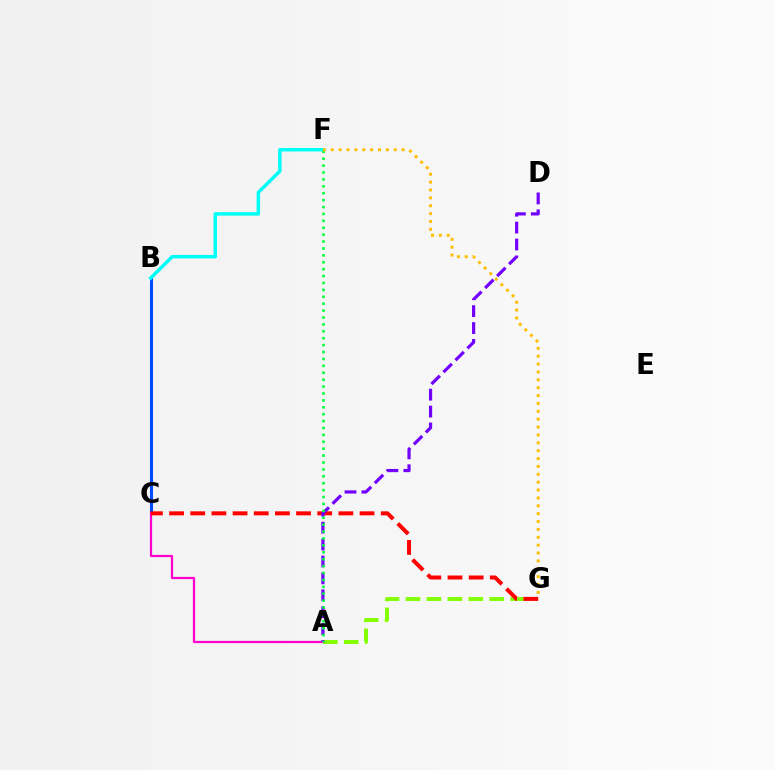{('A', 'G'): [{'color': '#84ff00', 'line_style': 'dashed', 'thickness': 2.84}], ('B', 'C'): [{'color': '#004bff', 'line_style': 'solid', 'thickness': 2.2}], ('A', 'C'): [{'color': '#ff00cf', 'line_style': 'solid', 'thickness': 1.6}], ('C', 'G'): [{'color': '#ff0000', 'line_style': 'dashed', 'thickness': 2.87}], ('B', 'F'): [{'color': '#00fff6', 'line_style': 'solid', 'thickness': 2.5}], ('A', 'D'): [{'color': '#7200ff', 'line_style': 'dashed', 'thickness': 2.3}], ('A', 'F'): [{'color': '#00ff39', 'line_style': 'dotted', 'thickness': 1.88}], ('F', 'G'): [{'color': '#ffbd00', 'line_style': 'dotted', 'thickness': 2.14}]}